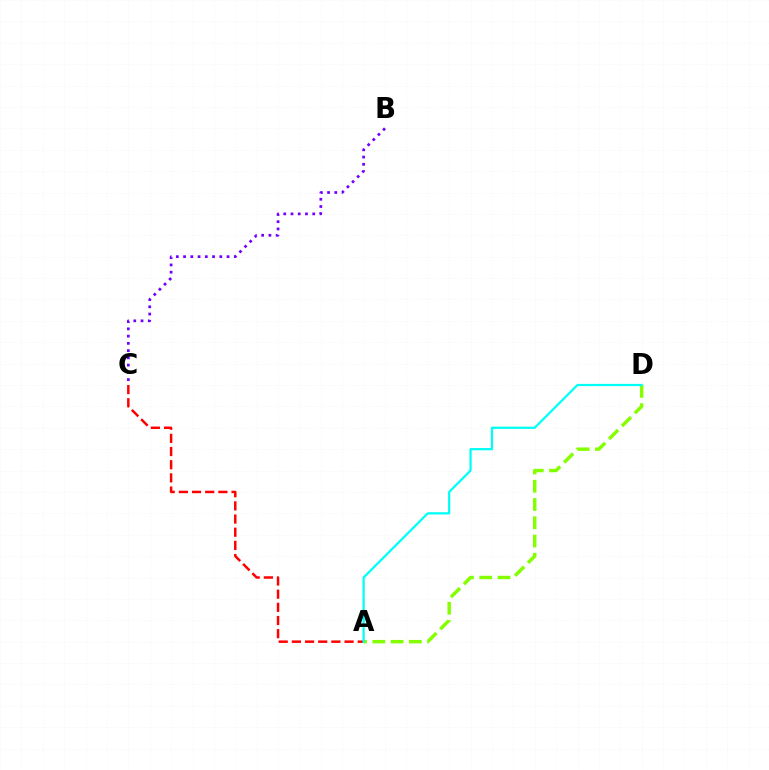{('A', 'C'): [{'color': '#ff0000', 'line_style': 'dashed', 'thickness': 1.79}], ('A', 'D'): [{'color': '#84ff00', 'line_style': 'dashed', 'thickness': 2.48}, {'color': '#00fff6', 'line_style': 'solid', 'thickness': 1.62}], ('B', 'C'): [{'color': '#7200ff', 'line_style': 'dotted', 'thickness': 1.97}]}